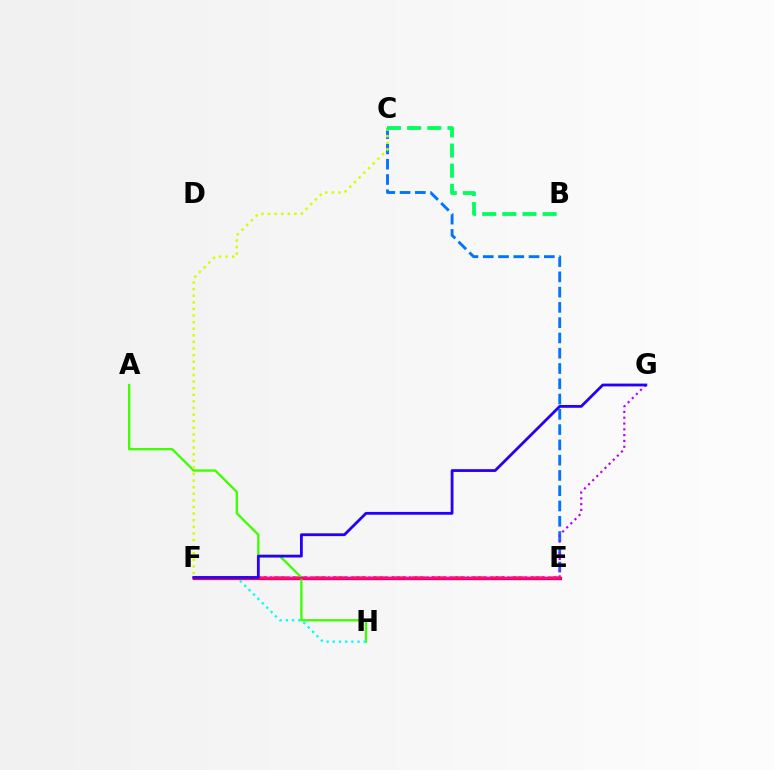{('E', 'F'): [{'color': '#ff9400', 'line_style': 'dashed', 'thickness': 2.69}, {'color': '#ff0000', 'line_style': 'solid', 'thickness': 2.37}, {'color': '#ff00ac', 'line_style': 'solid', 'thickness': 1.79}], ('C', 'E'): [{'color': '#0074ff', 'line_style': 'dashed', 'thickness': 2.08}], ('F', 'G'): [{'color': '#b900ff', 'line_style': 'dotted', 'thickness': 1.58}, {'color': '#2500ff', 'line_style': 'solid', 'thickness': 2.02}], ('A', 'H'): [{'color': '#3dff00', 'line_style': 'solid', 'thickness': 1.66}], ('F', 'H'): [{'color': '#00fff6', 'line_style': 'dotted', 'thickness': 1.69}], ('C', 'F'): [{'color': '#d1ff00', 'line_style': 'dotted', 'thickness': 1.79}], ('B', 'C'): [{'color': '#00ff5c', 'line_style': 'dashed', 'thickness': 2.73}]}